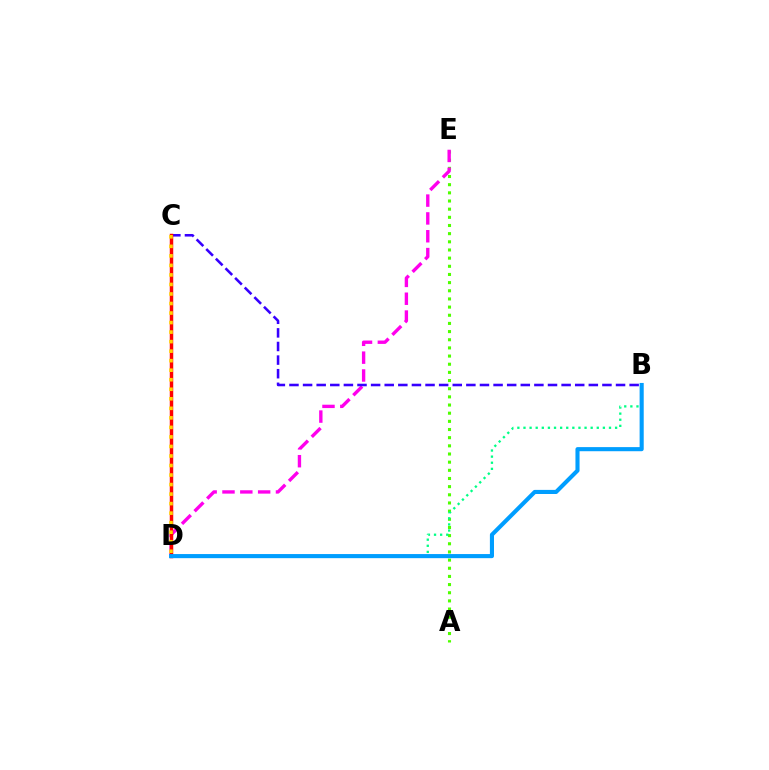{('A', 'E'): [{'color': '#4fff00', 'line_style': 'dotted', 'thickness': 2.22}], ('D', 'E'): [{'color': '#ff00ed', 'line_style': 'dashed', 'thickness': 2.42}], ('B', 'D'): [{'color': '#00ff86', 'line_style': 'dotted', 'thickness': 1.66}, {'color': '#009eff', 'line_style': 'solid', 'thickness': 2.95}], ('B', 'C'): [{'color': '#3700ff', 'line_style': 'dashed', 'thickness': 1.85}], ('C', 'D'): [{'color': '#ff0000', 'line_style': 'solid', 'thickness': 2.5}, {'color': '#ffd500', 'line_style': 'dotted', 'thickness': 2.59}]}